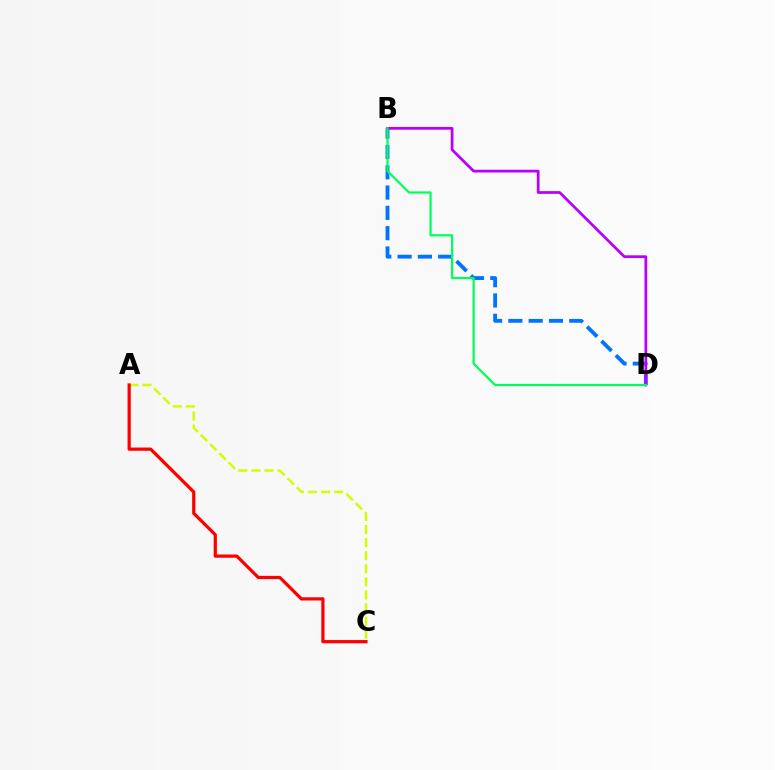{('B', 'D'): [{'color': '#0074ff', 'line_style': 'dashed', 'thickness': 2.76}, {'color': '#b900ff', 'line_style': 'solid', 'thickness': 1.98}, {'color': '#00ff5c', 'line_style': 'solid', 'thickness': 1.59}], ('A', 'C'): [{'color': '#d1ff00', 'line_style': 'dashed', 'thickness': 1.78}, {'color': '#ff0000', 'line_style': 'solid', 'thickness': 2.33}]}